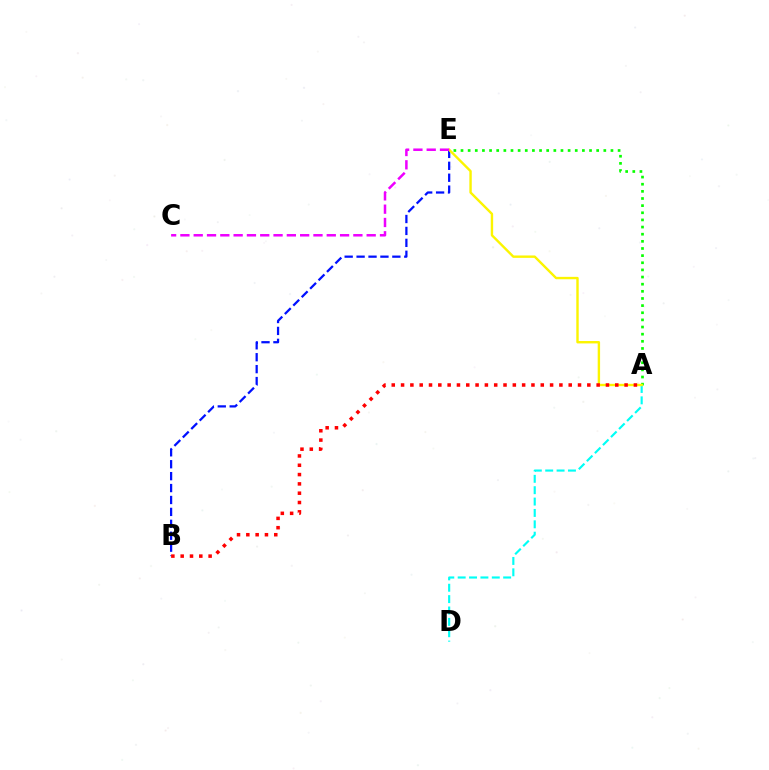{('A', 'E'): [{'color': '#08ff00', 'line_style': 'dotted', 'thickness': 1.94}, {'color': '#fcf500', 'line_style': 'solid', 'thickness': 1.73}], ('A', 'D'): [{'color': '#00fff6', 'line_style': 'dashed', 'thickness': 1.54}], ('B', 'E'): [{'color': '#0010ff', 'line_style': 'dashed', 'thickness': 1.62}], ('A', 'B'): [{'color': '#ff0000', 'line_style': 'dotted', 'thickness': 2.53}], ('C', 'E'): [{'color': '#ee00ff', 'line_style': 'dashed', 'thickness': 1.81}]}